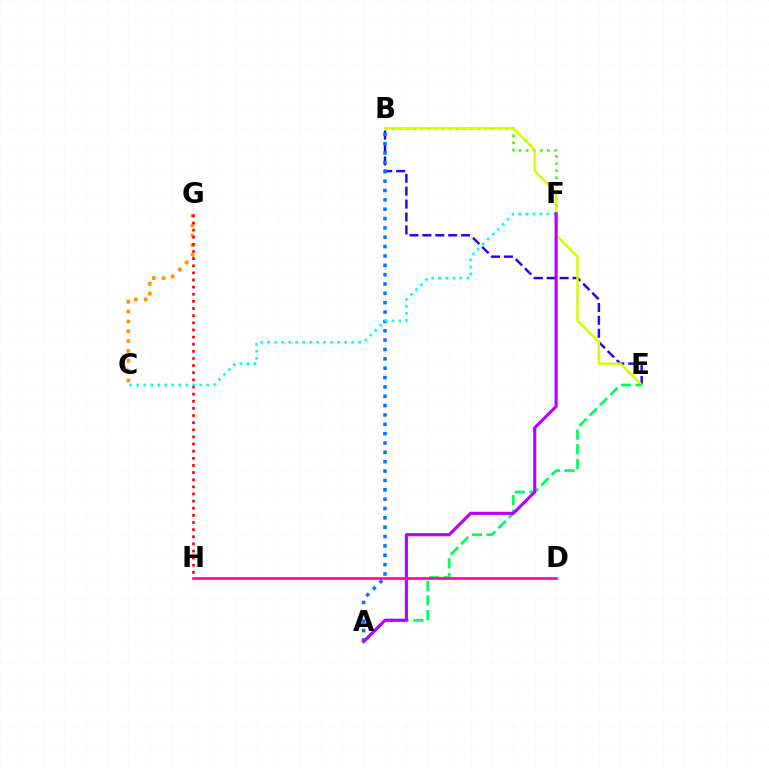{('B', 'E'): [{'color': '#2500ff', 'line_style': 'dashed', 'thickness': 1.75}, {'color': '#d1ff00', 'line_style': 'solid', 'thickness': 1.76}], ('B', 'F'): [{'color': '#3dff00', 'line_style': 'dotted', 'thickness': 1.92}], ('A', 'B'): [{'color': '#0074ff', 'line_style': 'dotted', 'thickness': 2.54}], ('C', 'G'): [{'color': '#ff9400', 'line_style': 'dotted', 'thickness': 2.67}], ('A', 'E'): [{'color': '#00ff5c', 'line_style': 'dashed', 'thickness': 1.99}], ('G', 'H'): [{'color': '#ff0000', 'line_style': 'dotted', 'thickness': 1.94}], ('C', 'F'): [{'color': '#00fff6', 'line_style': 'dotted', 'thickness': 1.9}], ('A', 'F'): [{'color': '#b900ff', 'line_style': 'solid', 'thickness': 2.26}], ('D', 'H'): [{'color': '#ff00ac', 'line_style': 'solid', 'thickness': 1.9}]}